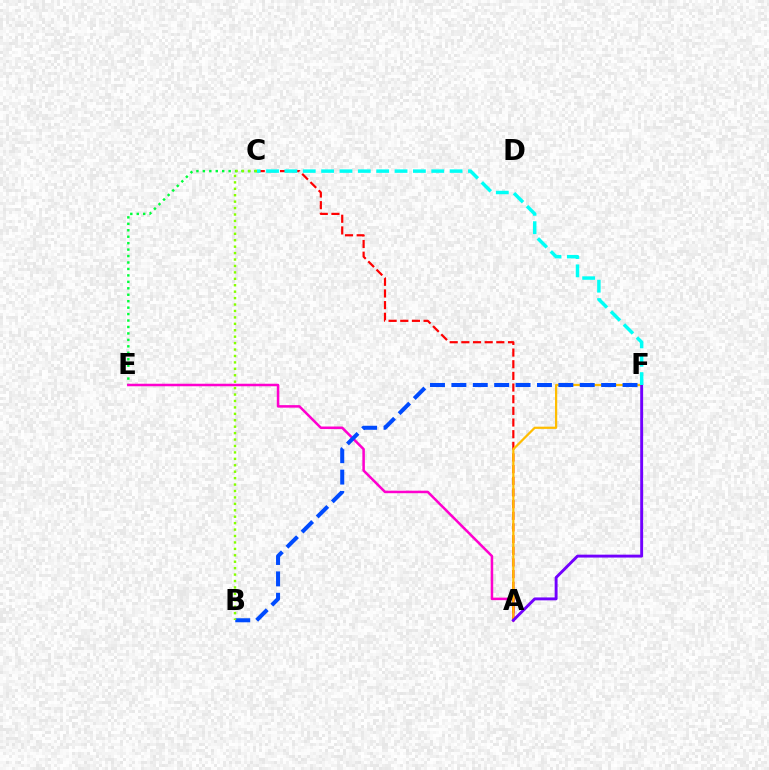{('C', 'E'): [{'color': '#00ff39', 'line_style': 'dotted', 'thickness': 1.75}], ('A', 'E'): [{'color': '#ff00cf', 'line_style': 'solid', 'thickness': 1.82}], ('A', 'C'): [{'color': '#ff0000', 'line_style': 'dashed', 'thickness': 1.58}], ('A', 'F'): [{'color': '#ffbd00', 'line_style': 'solid', 'thickness': 1.6}, {'color': '#7200ff', 'line_style': 'solid', 'thickness': 2.09}], ('B', 'F'): [{'color': '#004bff', 'line_style': 'dashed', 'thickness': 2.91}], ('C', 'F'): [{'color': '#00fff6', 'line_style': 'dashed', 'thickness': 2.49}], ('B', 'C'): [{'color': '#84ff00', 'line_style': 'dotted', 'thickness': 1.75}]}